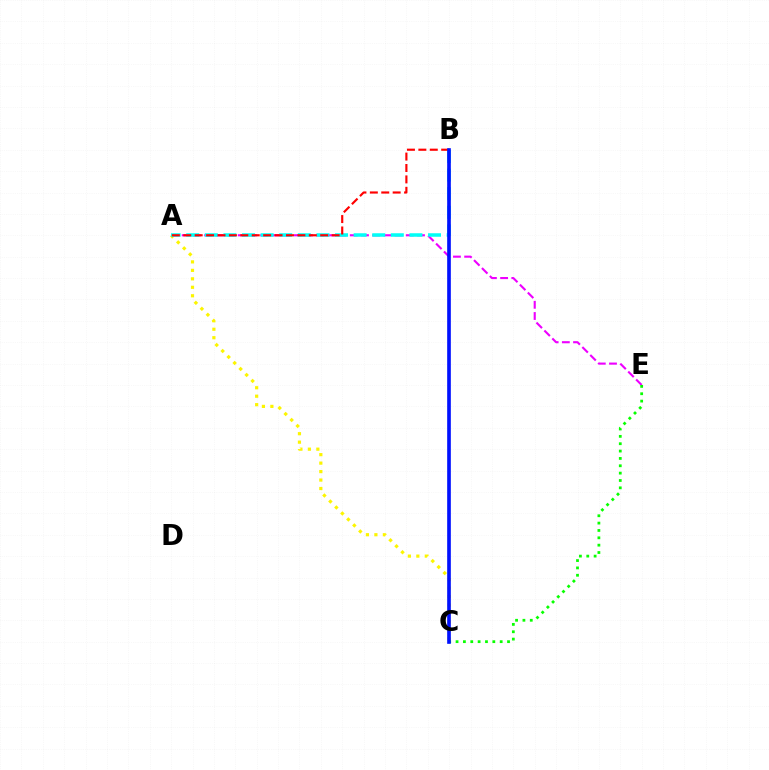{('A', 'C'): [{'color': '#fcf500', 'line_style': 'dotted', 'thickness': 2.3}], ('A', 'E'): [{'color': '#ee00ff', 'line_style': 'dashed', 'thickness': 1.52}], ('C', 'E'): [{'color': '#08ff00', 'line_style': 'dotted', 'thickness': 2.0}], ('A', 'B'): [{'color': '#00fff6', 'line_style': 'dashed', 'thickness': 2.53}, {'color': '#ff0000', 'line_style': 'dashed', 'thickness': 1.55}], ('B', 'C'): [{'color': '#0010ff', 'line_style': 'solid', 'thickness': 2.63}]}